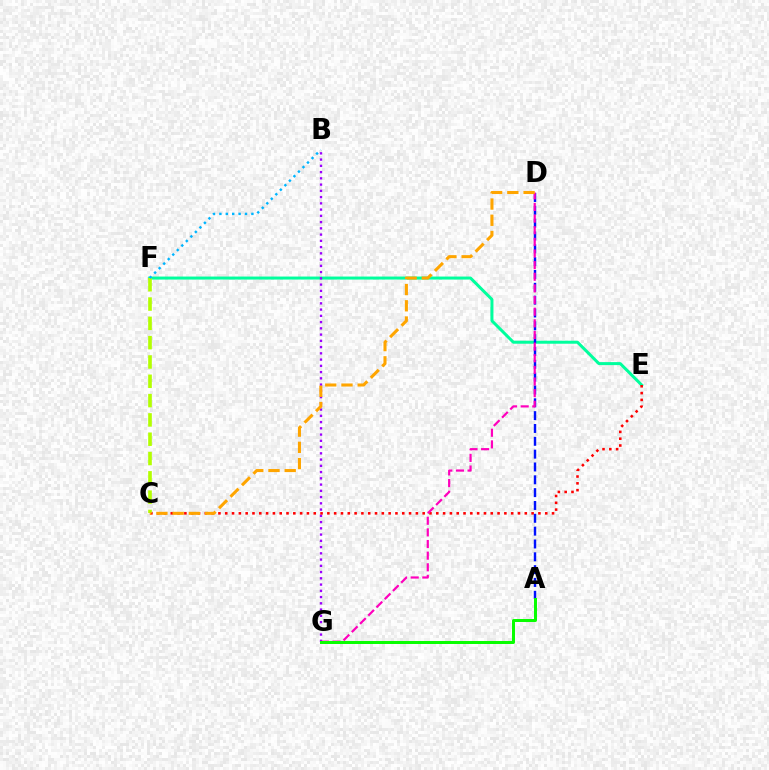{('E', 'F'): [{'color': '#00ff9d', 'line_style': 'solid', 'thickness': 2.16}], ('A', 'D'): [{'color': '#0010ff', 'line_style': 'dashed', 'thickness': 1.74}], ('B', 'G'): [{'color': '#9b00ff', 'line_style': 'dotted', 'thickness': 1.7}], ('C', 'E'): [{'color': '#ff0000', 'line_style': 'dotted', 'thickness': 1.85}], ('C', 'F'): [{'color': '#b3ff00', 'line_style': 'dashed', 'thickness': 2.62}], ('D', 'G'): [{'color': '#ff00bd', 'line_style': 'dashed', 'thickness': 1.58}], ('C', 'D'): [{'color': '#ffa500', 'line_style': 'dashed', 'thickness': 2.2}], ('B', 'F'): [{'color': '#00b5ff', 'line_style': 'dotted', 'thickness': 1.74}], ('A', 'G'): [{'color': '#08ff00', 'line_style': 'solid', 'thickness': 2.15}]}